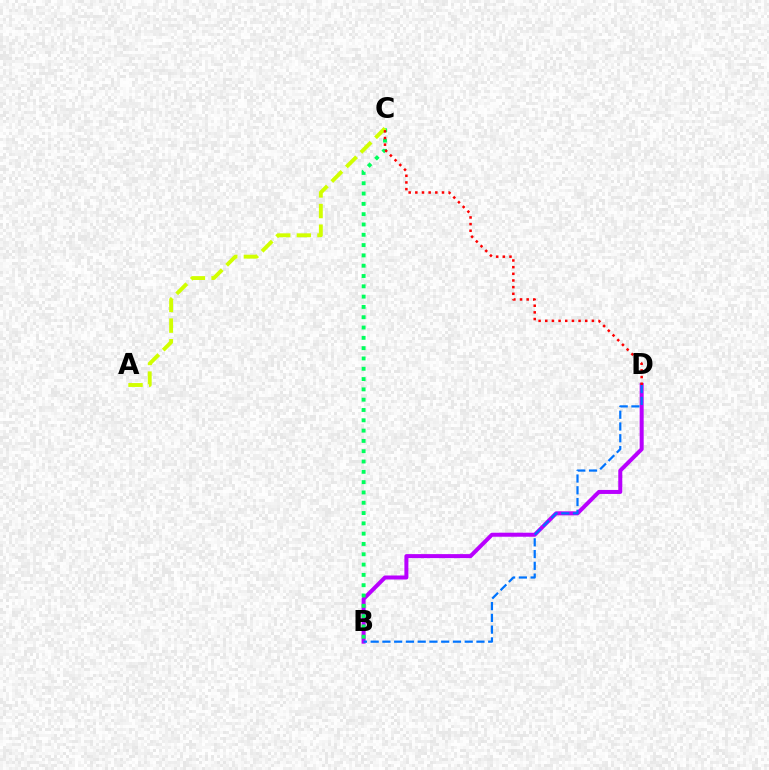{('B', 'D'): [{'color': '#b900ff', 'line_style': 'solid', 'thickness': 2.89}, {'color': '#0074ff', 'line_style': 'dashed', 'thickness': 1.6}], ('B', 'C'): [{'color': '#00ff5c', 'line_style': 'dotted', 'thickness': 2.8}], ('A', 'C'): [{'color': '#d1ff00', 'line_style': 'dashed', 'thickness': 2.8}], ('C', 'D'): [{'color': '#ff0000', 'line_style': 'dotted', 'thickness': 1.81}]}